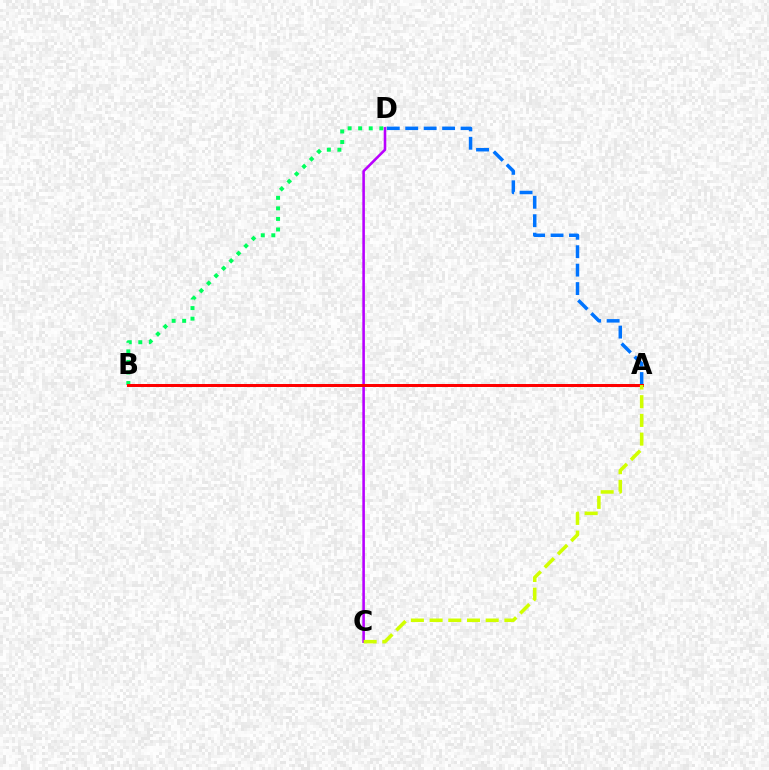{('C', 'D'): [{'color': '#b900ff', 'line_style': 'solid', 'thickness': 1.86}], ('A', 'D'): [{'color': '#0074ff', 'line_style': 'dashed', 'thickness': 2.51}], ('B', 'D'): [{'color': '#00ff5c', 'line_style': 'dotted', 'thickness': 2.87}], ('A', 'B'): [{'color': '#ff0000', 'line_style': 'solid', 'thickness': 2.15}], ('A', 'C'): [{'color': '#d1ff00', 'line_style': 'dashed', 'thickness': 2.54}]}